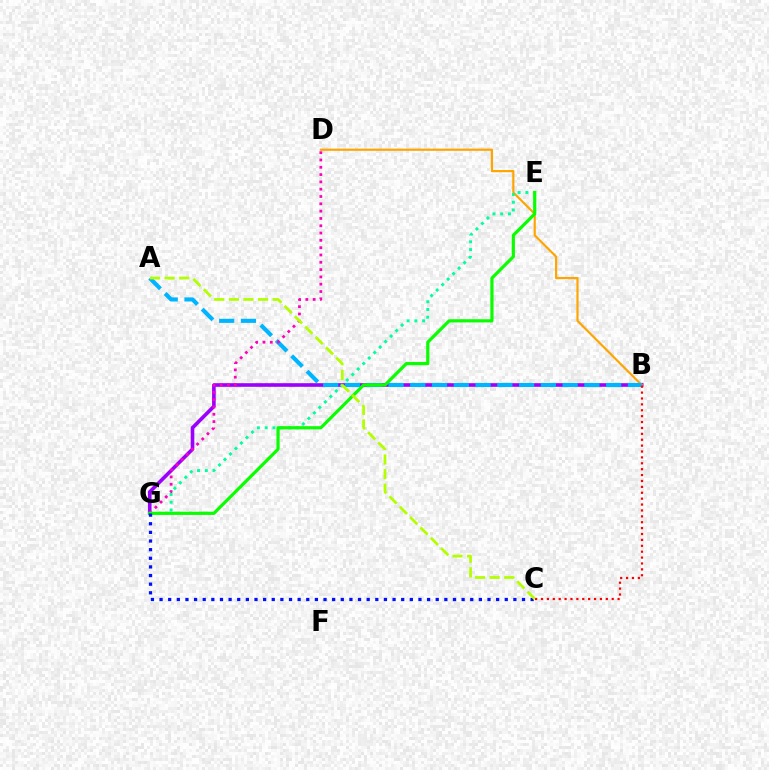{('B', 'G'): [{'color': '#9b00ff', 'line_style': 'solid', 'thickness': 2.61}], ('B', 'D'): [{'color': '#ffa500', 'line_style': 'solid', 'thickness': 1.57}], ('A', 'B'): [{'color': '#00b5ff', 'line_style': 'dashed', 'thickness': 2.96}], ('D', 'G'): [{'color': '#ff00bd', 'line_style': 'dotted', 'thickness': 1.99}], ('E', 'G'): [{'color': '#00ff9d', 'line_style': 'dotted', 'thickness': 2.11}, {'color': '#08ff00', 'line_style': 'solid', 'thickness': 2.29}], ('C', 'G'): [{'color': '#0010ff', 'line_style': 'dotted', 'thickness': 2.34}], ('B', 'C'): [{'color': '#ff0000', 'line_style': 'dotted', 'thickness': 1.6}], ('A', 'C'): [{'color': '#b3ff00', 'line_style': 'dashed', 'thickness': 1.99}]}